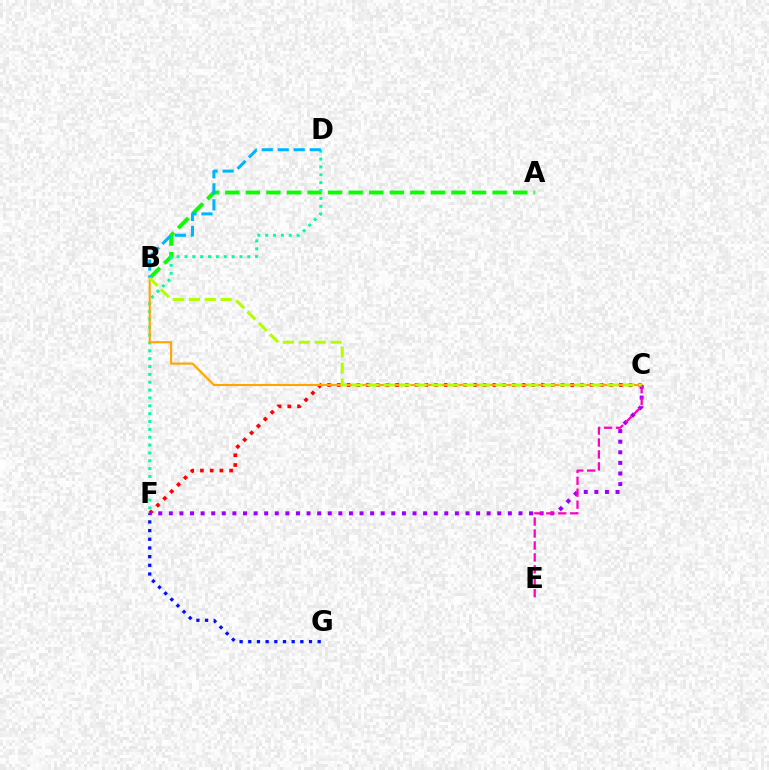{('C', 'F'): [{'color': '#ff0000', 'line_style': 'dotted', 'thickness': 2.64}, {'color': '#9b00ff', 'line_style': 'dotted', 'thickness': 2.88}], ('A', 'B'): [{'color': '#08ff00', 'line_style': 'dashed', 'thickness': 2.79}], ('F', 'G'): [{'color': '#0010ff', 'line_style': 'dotted', 'thickness': 2.36}], ('D', 'F'): [{'color': '#00ff9d', 'line_style': 'dotted', 'thickness': 2.13}], ('B', 'D'): [{'color': '#00b5ff', 'line_style': 'dashed', 'thickness': 2.17}], ('B', 'C'): [{'color': '#ffa500', 'line_style': 'solid', 'thickness': 1.52}, {'color': '#b3ff00', 'line_style': 'dashed', 'thickness': 2.17}], ('C', 'E'): [{'color': '#ff00bd', 'line_style': 'dashed', 'thickness': 1.62}]}